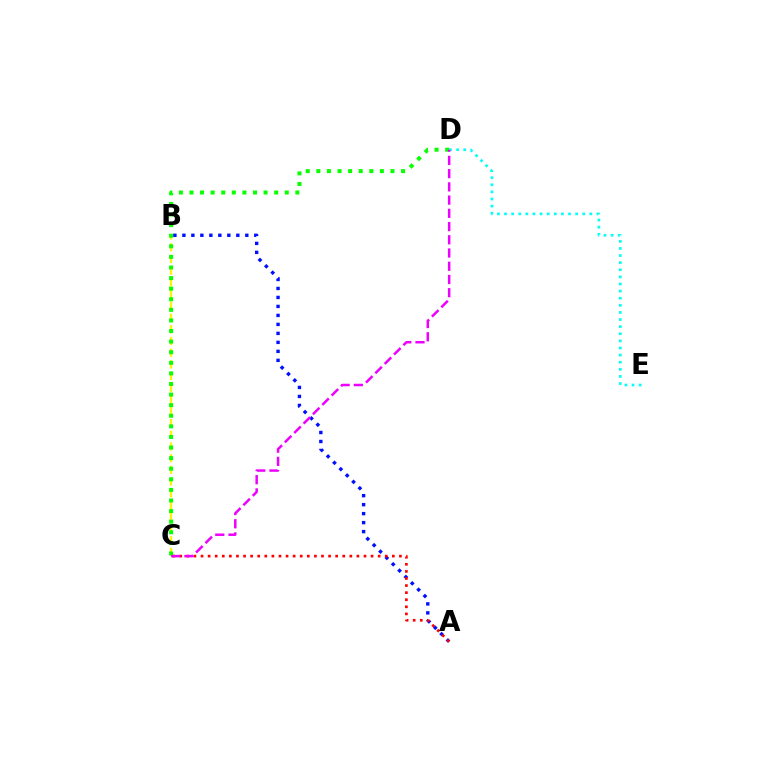{('B', 'C'): [{'color': '#fcf500', 'line_style': 'dashed', 'thickness': 1.59}], ('C', 'D'): [{'color': '#08ff00', 'line_style': 'dotted', 'thickness': 2.88}, {'color': '#ee00ff', 'line_style': 'dashed', 'thickness': 1.8}], ('A', 'B'): [{'color': '#0010ff', 'line_style': 'dotted', 'thickness': 2.44}], ('D', 'E'): [{'color': '#00fff6', 'line_style': 'dotted', 'thickness': 1.93}], ('A', 'C'): [{'color': '#ff0000', 'line_style': 'dotted', 'thickness': 1.92}]}